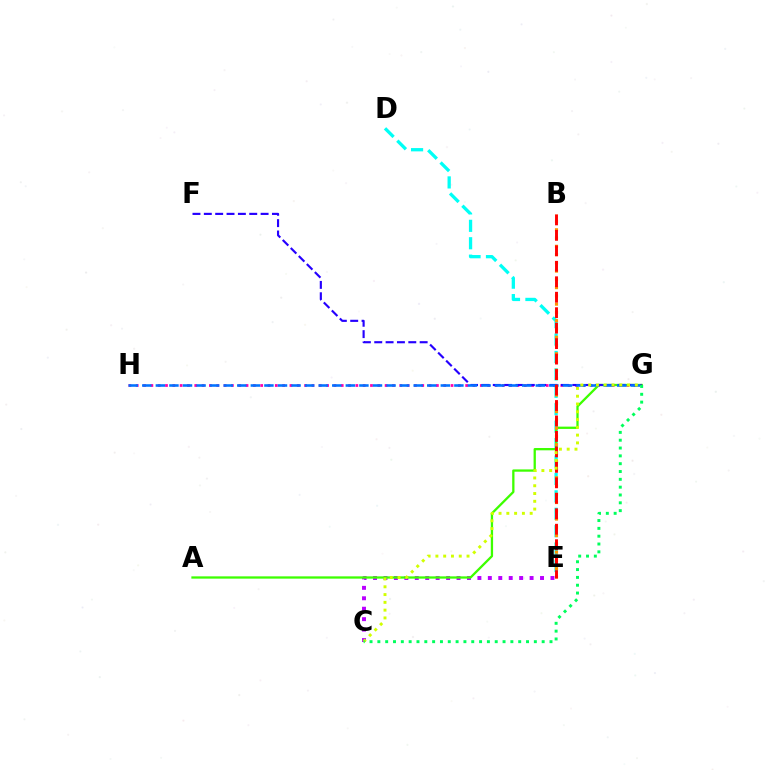{('C', 'E'): [{'color': '#b900ff', 'line_style': 'dotted', 'thickness': 2.84}], ('G', 'H'): [{'color': '#ff00ac', 'line_style': 'dotted', 'thickness': 1.99}, {'color': '#0074ff', 'line_style': 'dashed', 'thickness': 1.84}], ('D', 'E'): [{'color': '#00fff6', 'line_style': 'dashed', 'thickness': 2.37}], ('A', 'G'): [{'color': '#3dff00', 'line_style': 'solid', 'thickness': 1.65}], ('B', 'E'): [{'color': '#ff9400', 'line_style': 'dotted', 'thickness': 2.25}, {'color': '#ff0000', 'line_style': 'dashed', 'thickness': 2.1}], ('F', 'G'): [{'color': '#2500ff', 'line_style': 'dashed', 'thickness': 1.54}], ('C', 'G'): [{'color': '#d1ff00', 'line_style': 'dotted', 'thickness': 2.11}, {'color': '#00ff5c', 'line_style': 'dotted', 'thickness': 2.13}]}